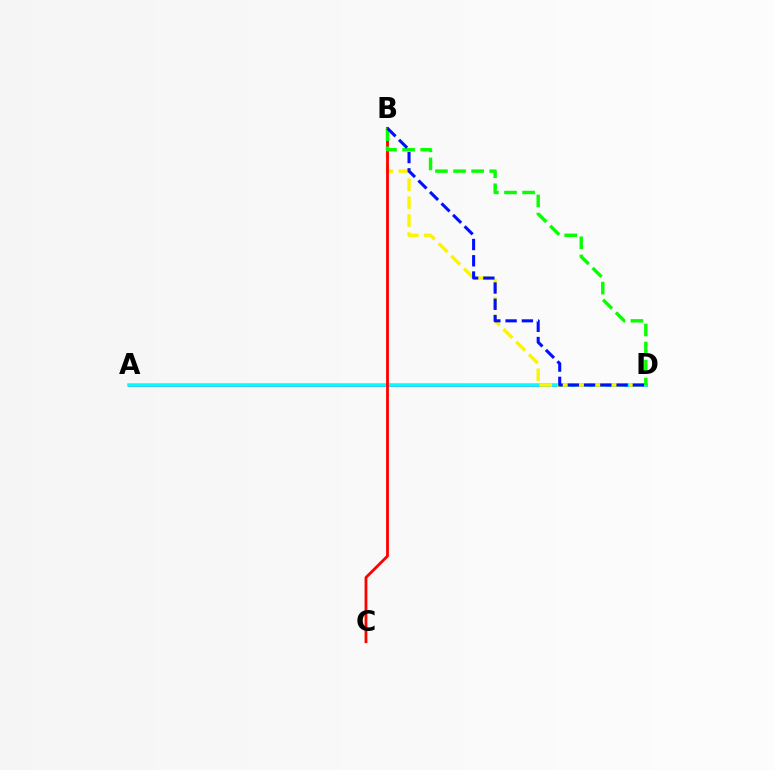{('A', 'D'): [{'color': '#ee00ff', 'line_style': 'solid', 'thickness': 1.9}, {'color': '#00fff6', 'line_style': 'solid', 'thickness': 2.53}], ('B', 'D'): [{'color': '#fcf500', 'line_style': 'dashed', 'thickness': 2.43}, {'color': '#08ff00', 'line_style': 'dashed', 'thickness': 2.46}, {'color': '#0010ff', 'line_style': 'dashed', 'thickness': 2.21}], ('B', 'C'): [{'color': '#ff0000', 'line_style': 'solid', 'thickness': 2.02}]}